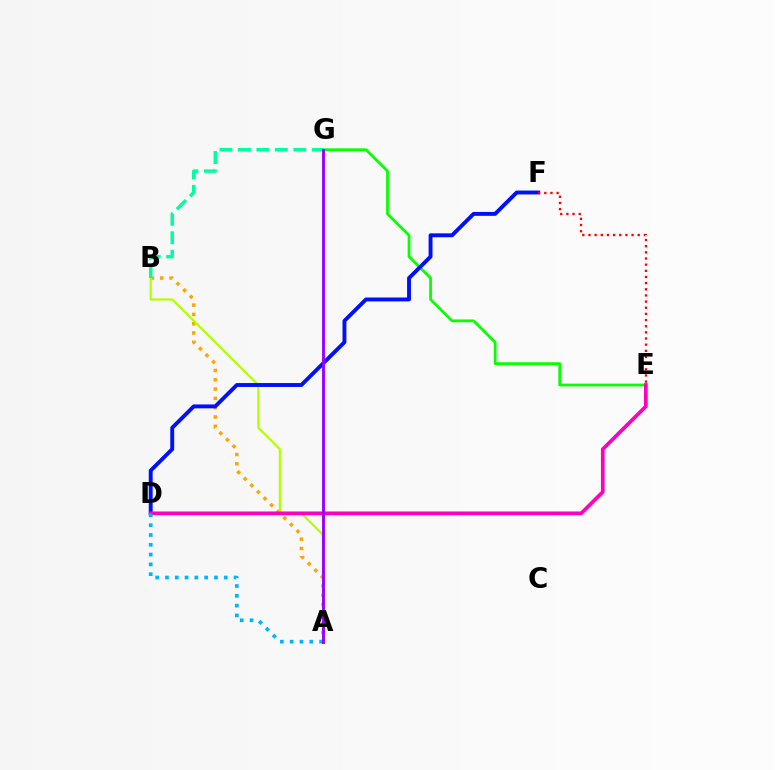{('E', 'G'): [{'color': '#08ff00', 'line_style': 'solid', 'thickness': 1.99}], ('A', 'B'): [{'color': '#ffa500', 'line_style': 'dotted', 'thickness': 2.53}, {'color': '#b3ff00', 'line_style': 'solid', 'thickness': 1.58}], ('D', 'F'): [{'color': '#0010ff', 'line_style': 'solid', 'thickness': 2.81}], ('D', 'E'): [{'color': '#ff00bd', 'line_style': 'solid', 'thickness': 2.67}], ('E', 'F'): [{'color': '#ff0000', 'line_style': 'dotted', 'thickness': 1.67}], ('B', 'G'): [{'color': '#00ff9d', 'line_style': 'dashed', 'thickness': 2.51}], ('A', 'D'): [{'color': '#00b5ff', 'line_style': 'dotted', 'thickness': 2.66}], ('A', 'G'): [{'color': '#9b00ff', 'line_style': 'solid', 'thickness': 2.09}]}